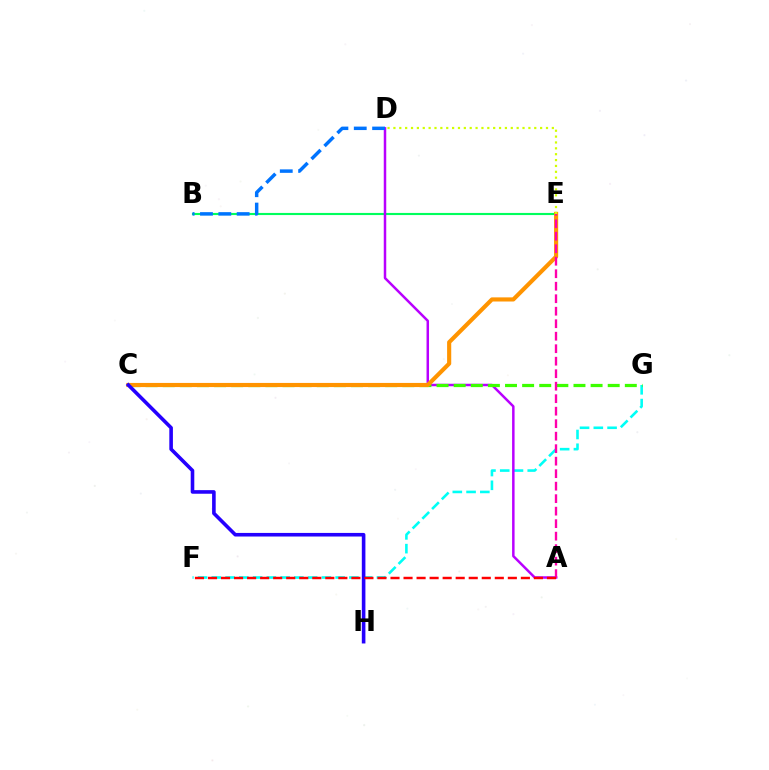{('F', 'G'): [{'color': '#00fff6', 'line_style': 'dashed', 'thickness': 1.87}], ('B', 'E'): [{'color': '#00ff5c', 'line_style': 'solid', 'thickness': 1.54}], ('A', 'D'): [{'color': '#b900ff', 'line_style': 'solid', 'thickness': 1.79}], ('C', 'G'): [{'color': '#3dff00', 'line_style': 'dashed', 'thickness': 2.33}], ('C', 'E'): [{'color': '#ff9400', 'line_style': 'solid', 'thickness': 2.97}], ('B', 'D'): [{'color': '#0074ff', 'line_style': 'dashed', 'thickness': 2.49}], ('A', 'E'): [{'color': '#ff00ac', 'line_style': 'dashed', 'thickness': 1.7}], ('C', 'H'): [{'color': '#2500ff', 'line_style': 'solid', 'thickness': 2.59}], ('A', 'F'): [{'color': '#ff0000', 'line_style': 'dashed', 'thickness': 1.77}], ('D', 'E'): [{'color': '#d1ff00', 'line_style': 'dotted', 'thickness': 1.59}]}